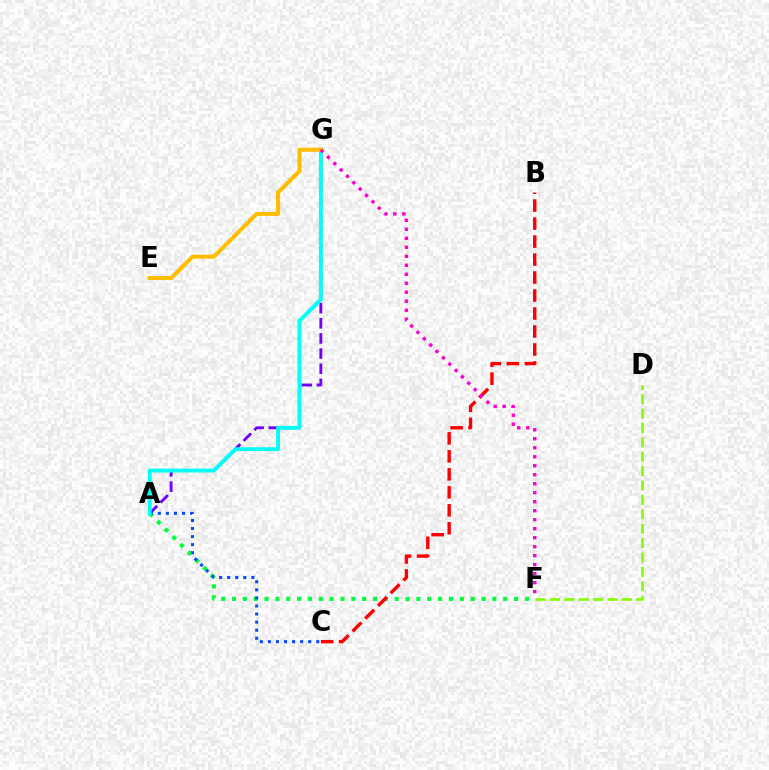{('A', 'G'): [{'color': '#7200ff', 'line_style': 'dashed', 'thickness': 2.06}, {'color': '#00fff6', 'line_style': 'solid', 'thickness': 2.78}], ('A', 'F'): [{'color': '#00ff39', 'line_style': 'dotted', 'thickness': 2.95}], ('A', 'C'): [{'color': '#004bff', 'line_style': 'dotted', 'thickness': 2.19}], ('D', 'F'): [{'color': '#84ff00', 'line_style': 'dashed', 'thickness': 1.96}], ('E', 'G'): [{'color': '#ffbd00', 'line_style': 'solid', 'thickness': 2.92}], ('B', 'C'): [{'color': '#ff0000', 'line_style': 'dashed', 'thickness': 2.44}], ('F', 'G'): [{'color': '#ff00cf', 'line_style': 'dotted', 'thickness': 2.44}]}